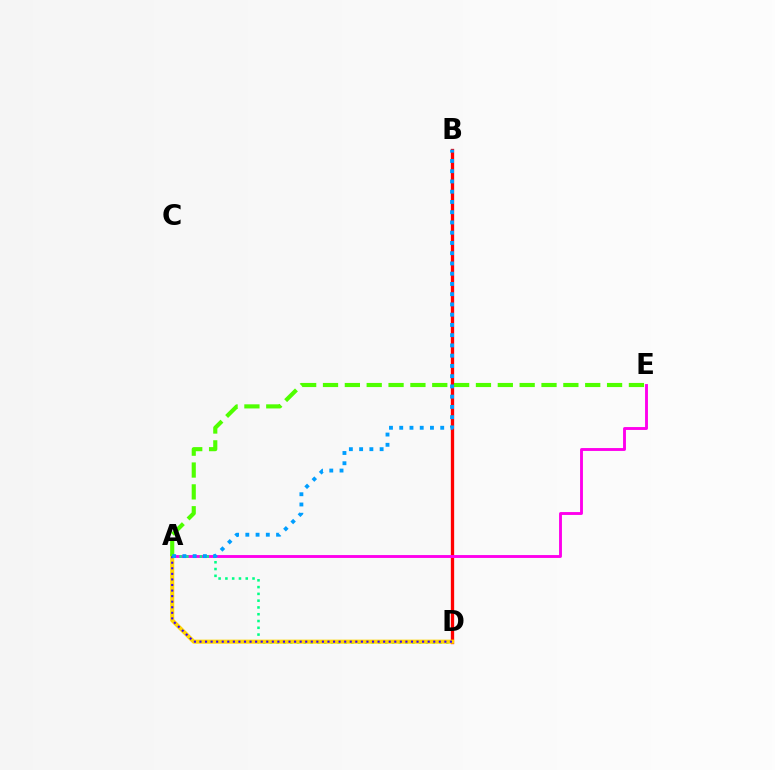{('B', 'D'): [{'color': '#ff0000', 'line_style': 'solid', 'thickness': 2.38}], ('A', 'E'): [{'color': '#ff00ed', 'line_style': 'solid', 'thickness': 2.08}, {'color': '#4fff00', 'line_style': 'dashed', 'thickness': 2.97}], ('A', 'D'): [{'color': '#00ff86', 'line_style': 'dotted', 'thickness': 1.84}, {'color': '#ffd500', 'line_style': 'solid', 'thickness': 2.93}, {'color': '#3700ff', 'line_style': 'dotted', 'thickness': 1.51}], ('A', 'B'): [{'color': '#009eff', 'line_style': 'dotted', 'thickness': 2.78}]}